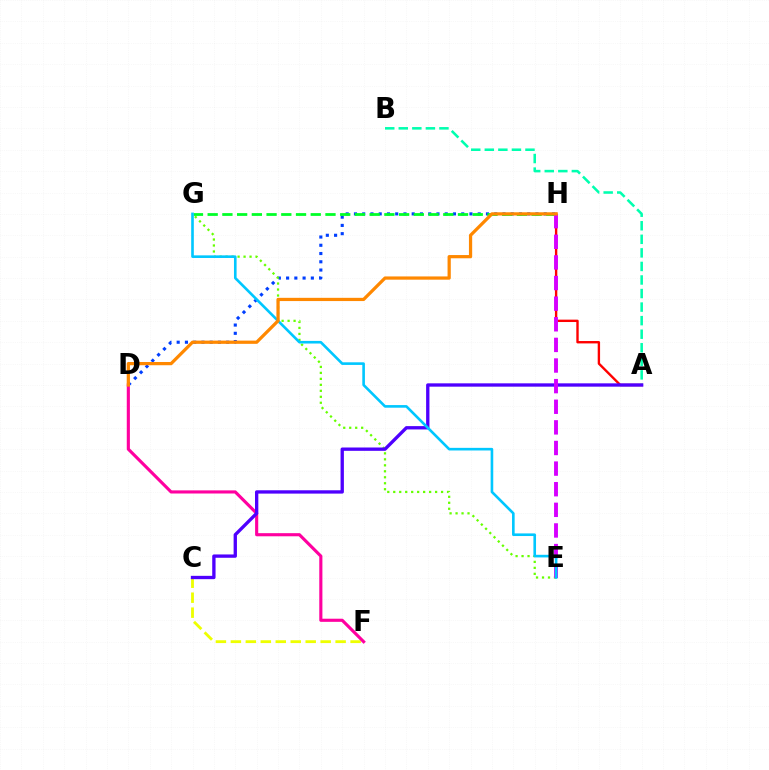{('A', 'H'): [{'color': '#ff0000', 'line_style': 'solid', 'thickness': 1.71}], ('C', 'F'): [{'color': '#eeff00', 'line_style': 'dashed', 'thickness': 2.03}], ('D', 'H'): [{'color': '#003fff', 'line_style': 'dotted', 'thickness': 2.24}, {'color': '#ff8800', 'line_style': 'solid', 'thickness': 2.33}], ('E', 'G'): [{'color': '#66ff00', 'line_style': 'dotted', 'thickness': 1.62}, {'color': '#00c7ff', 'line_style': 'solid', 'thickness': 1.89}], ('D', 'F'): [{'color': '#ff00a0', 'line_style': 'solid', 'thickness': 2.25}], ('G', 'H'): [{'color': '#00ff27', 'line_style': 'dashed', 'thickness': 2.0}], ('A', 'B'): [{'color': '#00ffaf', 'line_style': 'dashed', 'thickness': 1.84}], ('A', 'C'): [{'color': '#4f00ff', 'line_style': 'solid', 'thickness': 2.4}], ('E', 'H'): [{'color': '#d600ff', 'line_style': 'dashed', 'thickness': 2.8}]}